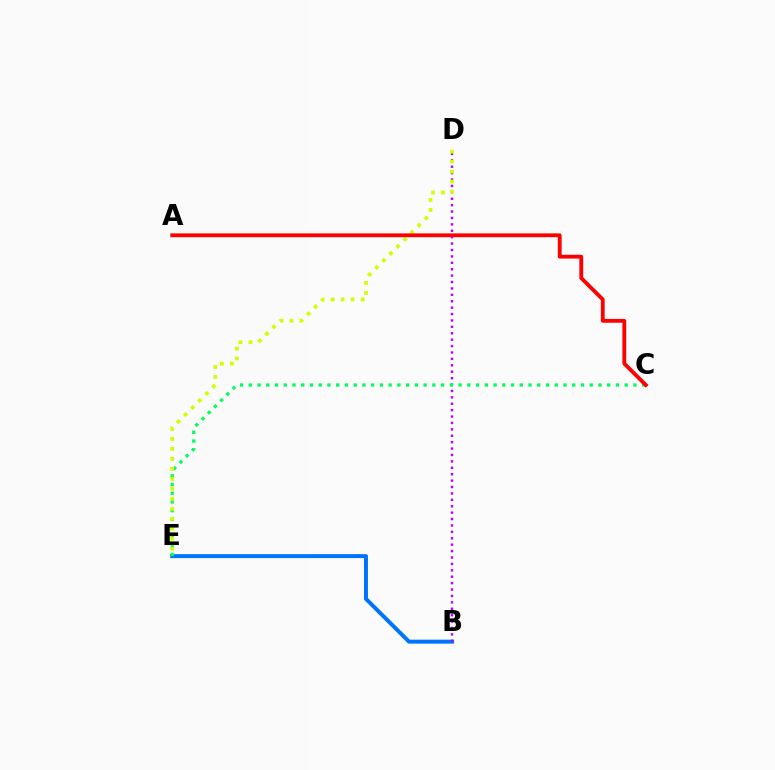{('B', 'E'): [{'color': '#0074ff', 'line_style': 'solid', 'thickness': 2.85}], ('B', 'D'): [{'color': '#b900ff', 'line_style': 'dotted', 'thickness': 1.74}], ('C', 'E'): [{'color': '#00ff5c', 'line_style': 'dotted', 'thickness': 2.38}], ('D', 'E'): [{'color': '#d1ff00', 'line_style': 'dotted', 'thickness': 2.71}], ('A', 'C'): [{'color': '#ff0000', 'line_style': 'solid', 'thickness': 2.75}]}